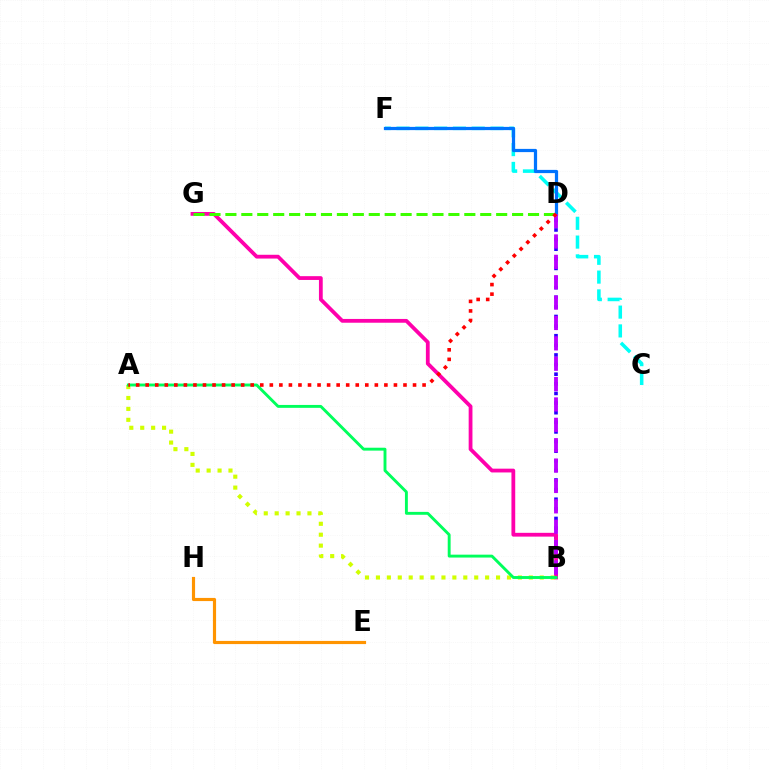{('C', 'F'): [{'color': '#00fff6', 'line_style': 'dashed', 'thickness': 2.55}], ('B', 'D'): [{'color': '#2500ff', 'line_style': 'dotted', 'thickness': 2.61}, {'color': '#b900ff', 'line_style': 'dashed', 'thickness': 2.77}], ('B', 'G'): [{'color': '#ff00ac', 'line_style': 'solid', 'thickness': 2.73}], ('A', 'B'): [{'color': '#d1ff00', 'line_style': 'dotted', 'thickness': 2.97}, {'color': '#00ff5c', 'line_style': 'solid', 'thickness': 2.09}], ('D', 'F'): [{'color': '#0074ff', 'line_style': 'solid', 'thickness': 2.32}], ('E', 'H'): [{'color': '#ff9400', 'line_style': 'solid', 'thickness': 2.28}], ('D', 'G'): [{'color': '#3dff00', 'line_style': 'dashed', 'thickness': 2.16}], ('A', 'D'): [{'color': '#ff0000', 'line_style': 'dotted', 'thickness': 2.59}]}